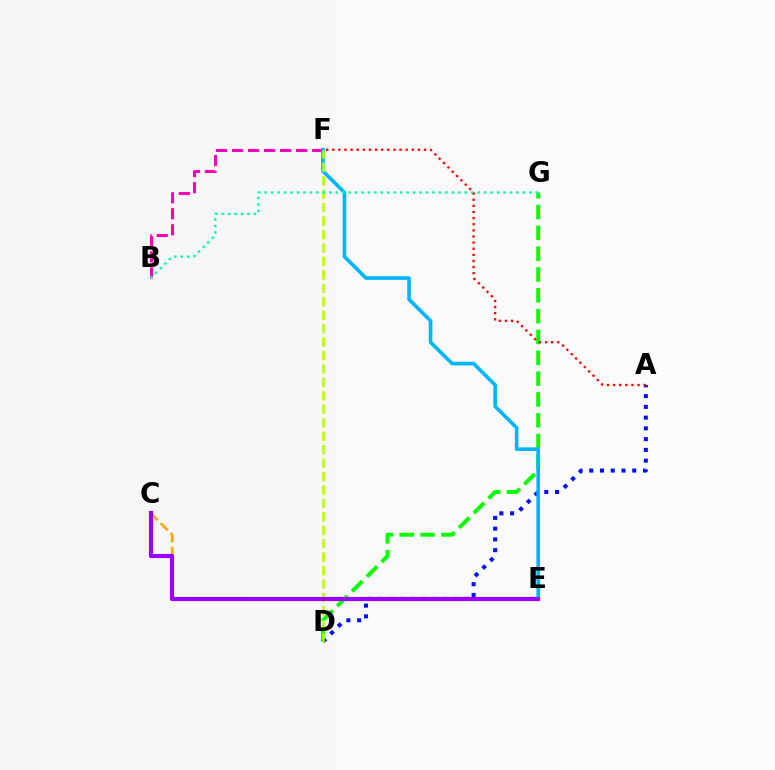{('C', 'E'): [{'color': '#ffa500', 'line_style': 'dashed', 'thickness': 1.91}, {'color': '#9b00ff', 'line_style': 'solid', 'thickness': 3.0}], ('B', 'F'): [{'color': '#ff00bd', 'line_style': 'dashed', 'thickness': 2.18}], ('D', 'G'): [{'color': '#08ff00', 'line_style': 'dashed', 'thickness': 2.83}], ('A', 'D'): [{'color': '#0010ff', 'line_style': 'dotted', 'thickness': 2.92}], ('E', 'F'): [{'color': '#00b5ff', 'line_style': 'solid', 'thickness': 2.61}], ('D', 'F'): [{'color': '#b3ff00', 'line_style': 'dashed', 'thickness': 1.83}], ('B', 'G'): [{'color': '#00ff9d', 'line_style': 'dotted', 'thickness': 1.75}], ('A', 'F'): [{'color': '#ff0000', 'line_style': 'dotted', 'thickness': 1.66}]}